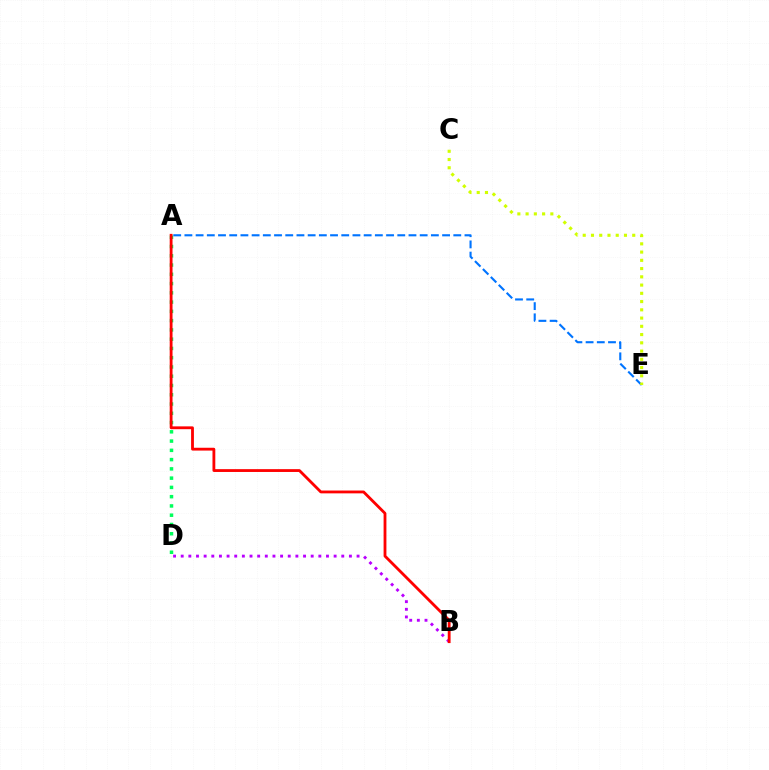{('A', 'D'): [{'color': '#00ff5c', 'line_style': 'dotted', 'thickness': 2.52}], ('B', 'D'): [{'color': '#b900ff', 'line_style': 'dotted', 'thickness': 2.08}], ('A', 'B'): [{'color': '#ff0000', 'line_style': 'solid', 'thickness': 2.03}], ('A', 'E'): [{'color': '#0074ff', 'line_style': 'dashed', 'thickness': 1.52}], ('C', 'E'): [{'color': '#d1ff00', 'line_style': 'dotted', 'thickness': 2.24}]}